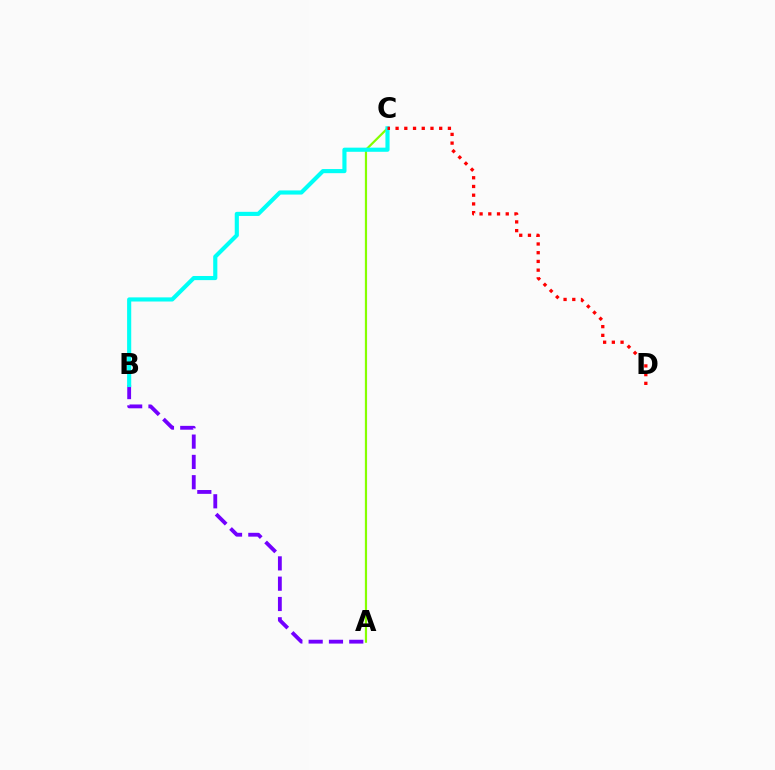{('A', 'B'): [{'color': '#7200ff', 'line_style': 'dashed', 'thickness': 2.76}], ('A', 'C'): [{'color': '#84ff00', 'line_style': 'solid', 'thickness': 1.58}], ('B', 'C'): [{'color': '#00fff6', 'line_style': 'solid', 'thickness': 2.97}], ('C', 'D'): [{'color': '#ff0000', 'line_style': 'dotted', 'thickness': 2.37}]}